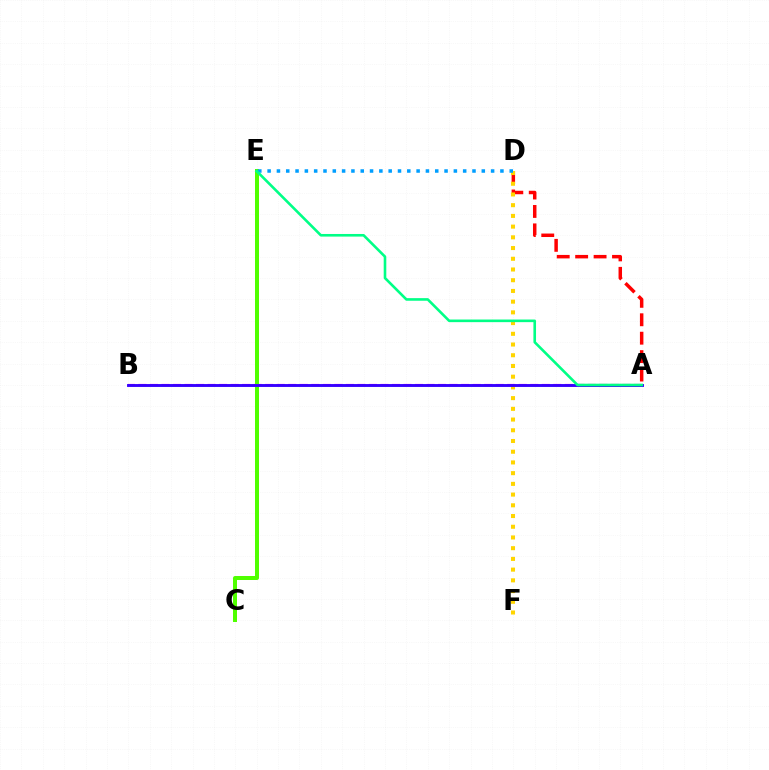{('A', 'D'): [{'color': '#ff0000', 'line_style': 'dashed', 'thickness': 2.5}], ('D', 'F'): [{'color': '#ffd500', 'line_style': 'dotted', 'thickness': 2.91}], ('A', 'B'): [{'color': '#ff00ed', 'line_style': 'dashed', 'thickness': 1.57}, {'color': '#3700ff', 'line_style': 'solid', 'thickness': 2.08}], ('C', 'E'): [{'color': '#4fff00', 'line_style': 'solid', 'thickness': 2.88}], ('D', 'E'): [{'color': '#009eff', 'line_style': 'dotted', 'thickness': 2.53}], ('A', 'E'): [{'color': '#00ff86', 'line_style': 'solid', 'thickness': 1.88}]}